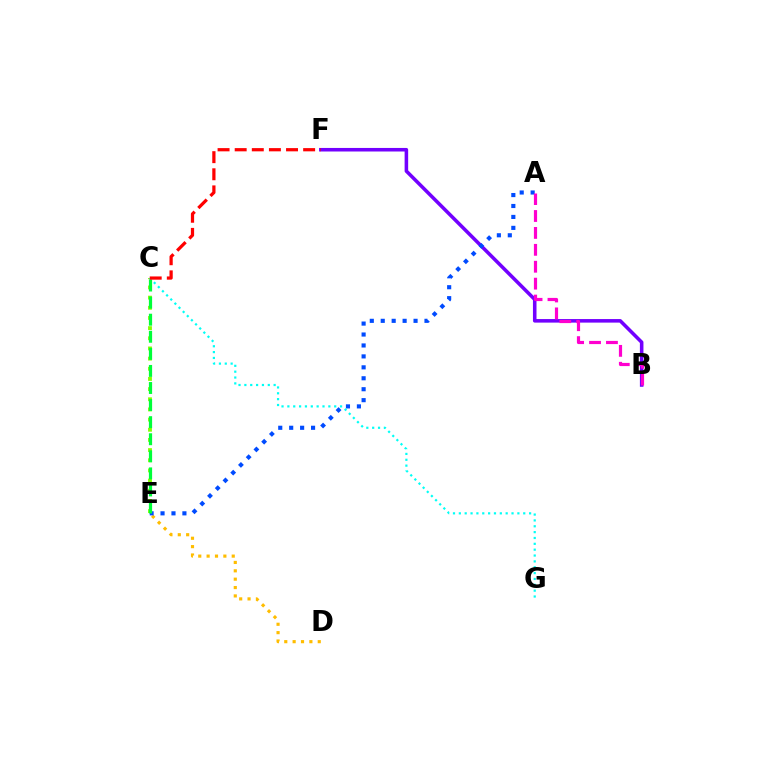{('C', 'E'): [{'color': '#84ff00', 'line_style': 'dotted', 'thickness': 2.76}, {'color': '#00ff39', 'line_style': 'dashed', 'thickness': 2.32}], ('D', 'E'): [{'color': '#ffbd00', 'line_style': 'dotted', 'thickness': 2.27}], ('C', 'G'): [{'color': '#00fff6', 'line_style': 'dotted', 'thickness': 1.59}], ('B', 'F'): [{'color': '#7200ff', 'line_style': 'solid', 'thickness': 2.56}], ('A', 'E'): [{'color': '#004bff', 'line_style': 'dotted', 'thickness': 2.97}], ('A', 'B'): [{'color': '#ff00cf', 'line_style': 'dashed', 'thickness': 2.3}], ('C', 'F'): [{'color': '#ff0000', 'line_style': 'dashed', 'thickness': 2.32}]}